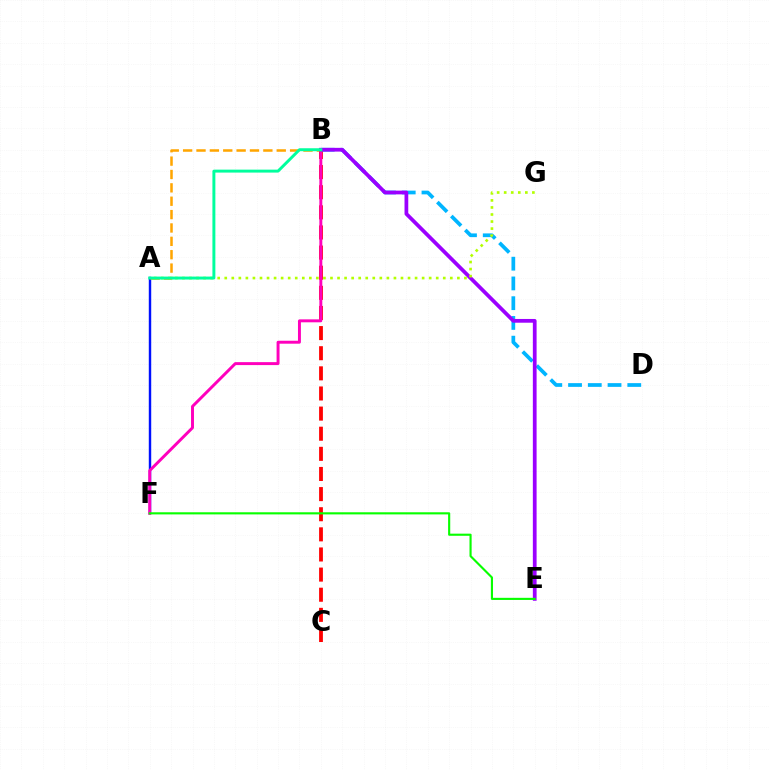{('B', 'C'): [{'color': '#ff0000', 'line_style': 'dashed', 'thickness': 2.73}], ('A', 'F'): [{'color': '#0010ff', 'line_style': 'solid', 'thickness': 1.75}], ('B', 'F'): [{'color': '#ff00bd', 'line_style': 'solid', 'thickness': 2.12}], ('B', 'D'): [{'color': '#00b5ff', 'line_style': 'dashed', 'thickness': 2.68}], ('A', 'B'): [{'color': '#ffa500', 'line_style': 'dashed', 'thickness': 1.82}, {'color': '#00ff9d', 'line_style': 'solid', 'thickness': 2.12}], ('B', 'E'): [{'color': '#9b00ff', 'line_style': 'solid', 'thickness': 2.7}], ('A', 'G'): [{'color': '#b3ff00', 'line_style': 'dotted', 'thickness': 1.92}], ('E', 'F'): [{'color': '#08ff00', 'line_style': 'solid', 'thickness': 1.53}]}